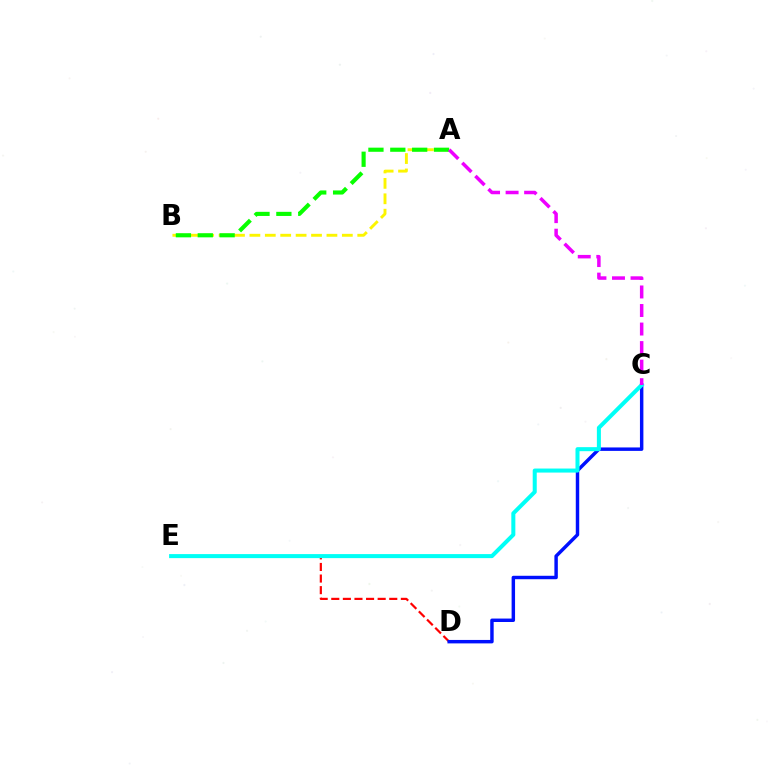{('D', 'E'): [{'color': '#ff0000', 'line_style': 'dashed', 'thickness': 1.58}], ('A', 'B'): [{'color': '#fcf500', 'line_style': 'dashed', 'thickness': 2.09}, {'color': '#08ff00', 'line_style': 'dashed', 'thickness': 2.97}], ('C', 'D'): [{'color': '#0010ff', 'line_style': 'solid', 'thickness': 2.48}], ('C', 'E'): [{'color': '#00fff6', 'line_style': 'solid', 'thickness': 2.9}], ('A', 'C'): [{'color': '#ee00ff', 'line_style': 'dashed', 'thickness': 2.52}]}